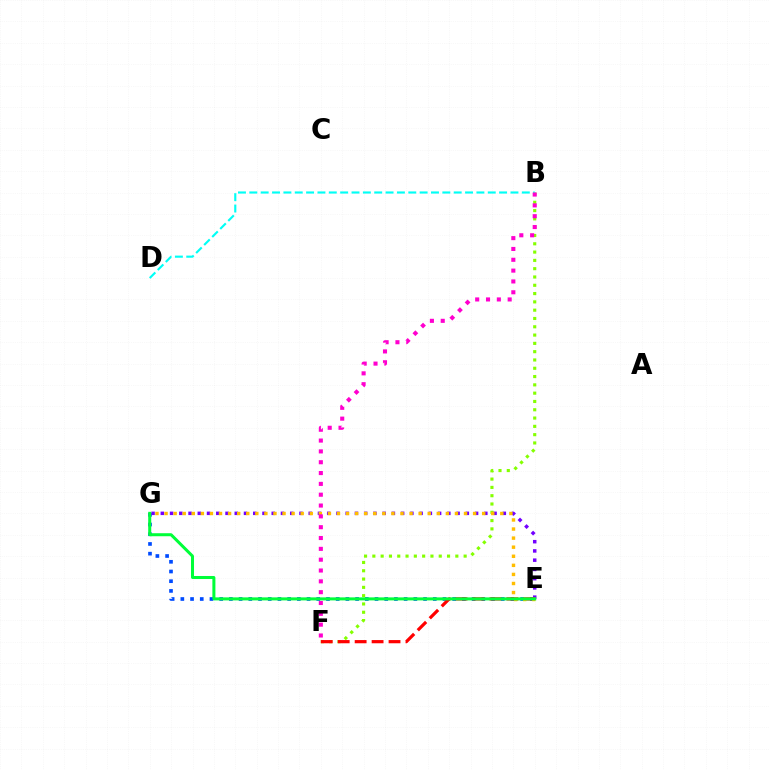{('E', 'G'): [{'color': '#004bff', 'line_style': 'dotted', 'thickness': 2.64}, {'color': '#7200ff', 'line_style': 'dotted', 'thickness': 2.51}, {'color': '#ffbd00', 'line_style': 'dotted', 'thickness': 2.47}, {'color': '#00ff39', 'line_style': 'solid', 'thickness': 2.18}], ('B', 'F'): [{'color': '#84ff00', 'line_style': 'dotted', 'thickness': 2.25}, {'color': '#ff00cf', 'line_style': 'dotted', 'thickness': 2.94}], ('E', 'F'): [{'color': '#ff0000', 'line_style': 'dashed', 'thickness': 2.3}], ('B', 'D'): [{'color': '#00fff6', 'line_style': 'dashed', 'thickness': 1.54}]}